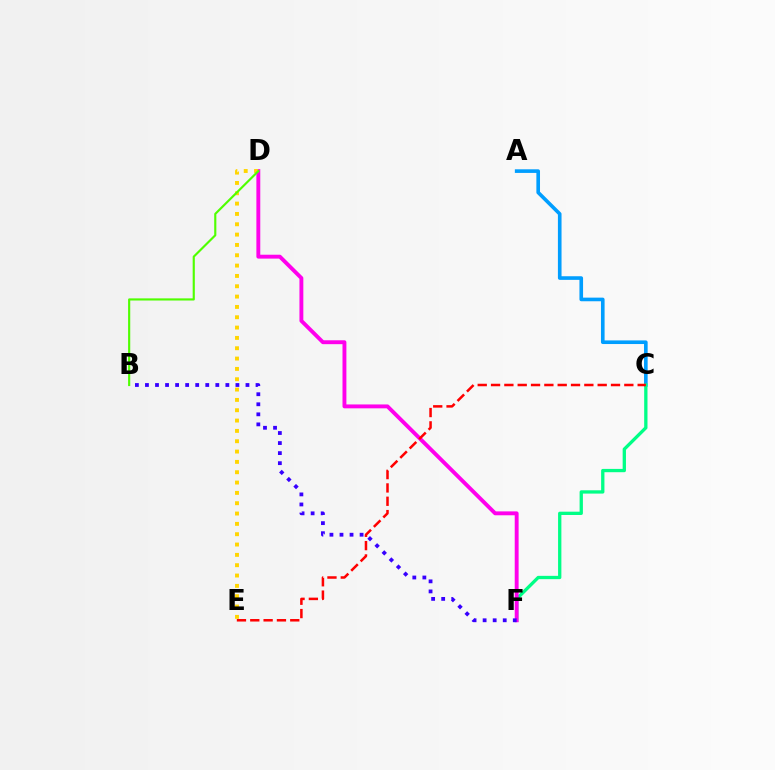{('A', 'C'): [{'color': '#009eff', 'line_style': 'solid', 'thickness': 2.61}], ('C', 'F'): [{'color': '#00ff86', 'line_style': 'solid', 'thickness': 2.38}], ('D', 'F'): [{'color': '#ff00ed', 'line_style': 'solid', 'thickness': 2.8}], ('D', 'E'): [{'color': '#ffd500', 'line_style': 'dotted', 'thickness': 2.81}], ('B', 'D'): [{'color': '#4fff00', 'line_style': 'solid', 'thickness': 1.55}], ('C', 'E'): [{'color': '#ff0000', 'line_style': 'dashed', 'thickness': 1.81}], ('B', 'F'): [{'color': '#3700ff', 'line_style': 'dotted', 'thickness': 2.73}]}